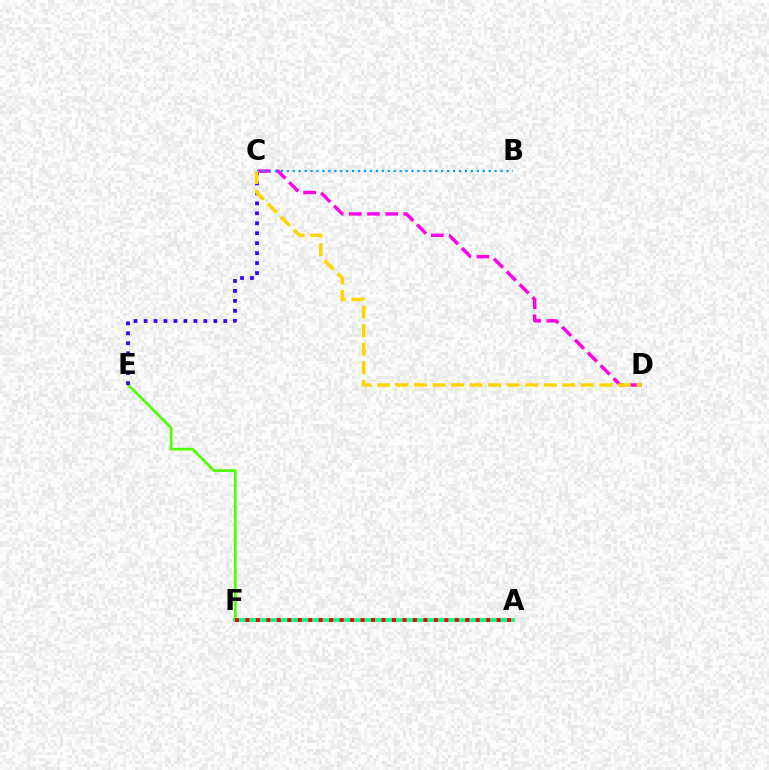{('E', 'F'): [{'color': '#4fff00', 'line_style': 'solid', 'thickness': 1.94}], ('C', 'D'): [{'color': '#ff00ed', 'line_style': 'dashed', 'thickness': 2.47}, {'color': '#ffd500', 'line_style': 'dashed', 'thickness': 2.52}], ('C', 'E'): [{'color': '#3700ff', 'line_style': 'dotted', 'thickness': 2.71}], ('A', 'F'): [{'color': '#00ff86', 'line_style': 'solid', 'thickness': 2.7}, {'color': '#ff0000', 'line_style': 'dotted', 'thickness': 2.84}], ('B', 'C'): [{'color': '#009eff', 'line_style': 'dotted', 'thickness': 1.61}]}